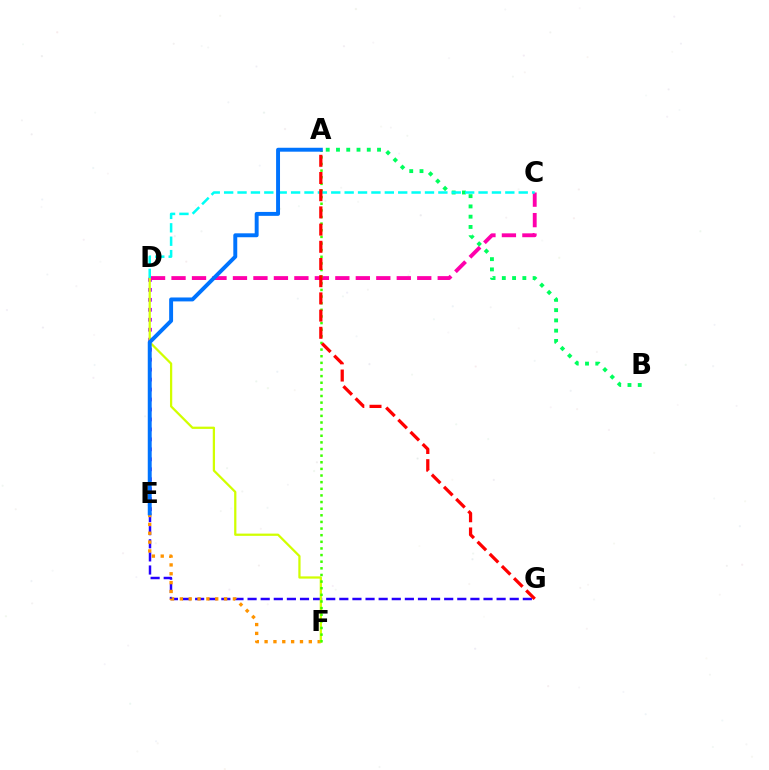{('E', 'G'): [{'color': '#2500ff', 'line_style': 'dashed', 'thickness': 1.78}], ('D', 'E'): [{'color': '#b900ff', 'line_style': 'dotted', 'thickness': 2.71}], ('C', 'D'): [{'color': '#ff00ac', 'line_style': 'dashed', 'thickness': 2.78}, {'color': '#00fff6', 'line_style': 'dashed', 'thickness': 1.82}], ('E', 'F'): [{'color': '#ff9400', 'line_style': 'dotted', 'thickness': 2.4}], ('A', 'B'): [{'color': '#00ff5c', 'line_style': 'dotted', 'thickness': 2.79}], ('D', 'F'): [{'color': '#d1ff00', 'line_style': 'solid', 'thickness': 1.62}], ('A', 'F'): [{'color': '#3dff00', 'line_style': 'dotted', 'thickness': 1.8}], ('A', 'G'): [{'color': '#ff0000', 'line_style': 'dashed', 'thickness': 2.34}], ('A', 'E'): [{'color': '#0074ff', 'line_style': 'solid', 'thickness': 2.83}]}